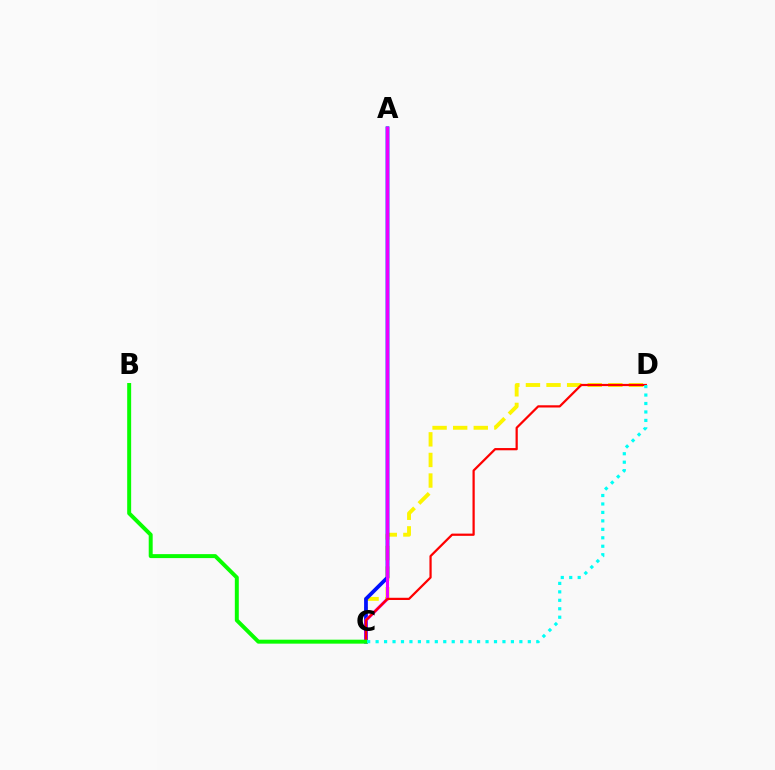{('C', 'D'): [{'color': '#fcf500', 'line_style': 'dashed', 'thickness': 2.8}, {'color': '#ff0000', 'line_style': 'solid', 'thickness': 1.61}, {'color': '#00fff6', 'line_style': 'dotted', 'thickness': 2.3}], ('A', 'C'): [{'color': '#0010ff', 'line_style': 'solid', 'thickness': 2.71}, {'color': '#ee00ff', 'line_style': 'solid', 'thickness': 2.23}], ('B', 'C'): [{'color': '#08ff00', 'line_style': 'solid', 'thickness': 2.85}]}